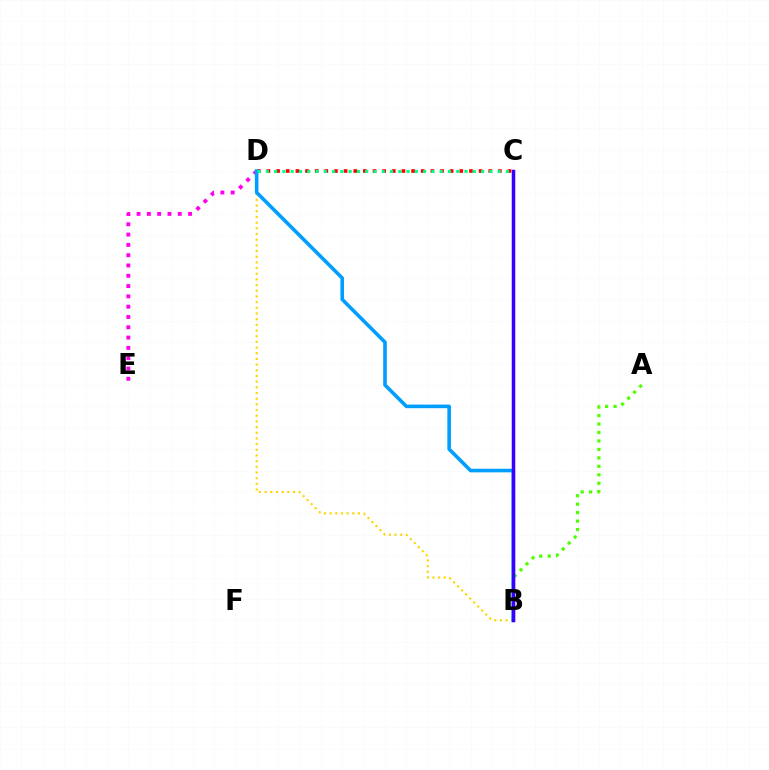{('B', 'D'): [{'color': '#ffd500', 'line_style': 'dotted', 'thickness': 1.54}, {'color': '#009eff', 'line_style': 'solid', 'thickness': 2.59}], ('D', 'E'): [{'color': '#ff00ed', 'line_style': 'dotted', 'thickness': 2.8}], ('A', 'B'): [{'color': '#4fff00', 'line_style': 'dotted', 'thickness': 2.3}], ('C', 'D'): [{'color': '#ff0000', 'line_style': 'dotted', 'thickness': 2.62}, {'color': '#00ff86', 'line_style': 'dotted', 'thickness': 2.25}], ('B', 'C'): [{'color': '#3700ff', 'line_style': 'solid', 'thickness': 2.52}]}